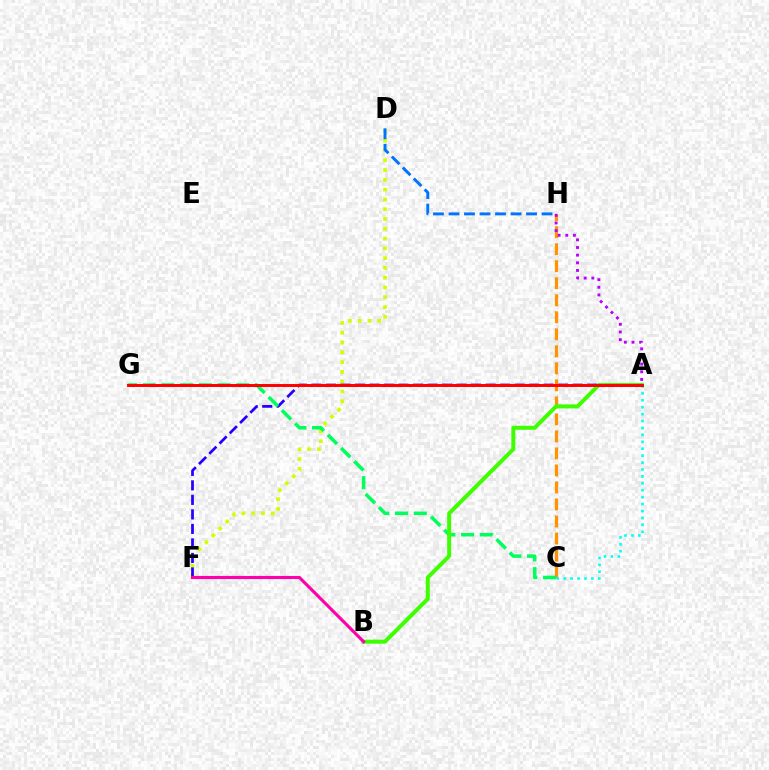{('D', 'F'): [{'color': '#d1ff00', 'line_style': 'dotted', 'thickness': 2.66}], ('A', 'F'): [{'color': '#2500ff', 'line_style': 'dashed', 'thickness': 1.97}], ('C', 'H'): [{'color': '#ff9400', 'line_style': 'dashed', 'thickness': 2.31}], ('D', 'H'): [{'color': '#0074ff', 'line_style': 'dashed', 'thickness': 2.11}], ('C', 'G'): [{'color': '#00ff5c', 'line_style': 'dashed', 'thickness': 2.54}], ('A', 'H'): [{'color': '#b900ff', 'line_style': 'dotted', 'thickness': 2.08}], ('A', 'B'): [{'color': '#3dff00', 'line_style': 'solid', 'thickness': 2.86}], ('A', 'C'): [{'color': '#00fff6', 'line_style': 'dotted', 'thickness': 1.88}], ('B', 'F'): [{'color': '#ff00ac', 'line_style': 'solid', 'thickness': 2.24}], ('A', 'G'): [{'color': '#ff0000', 'line_style': 'solid', 'thickness': 2.13}]}